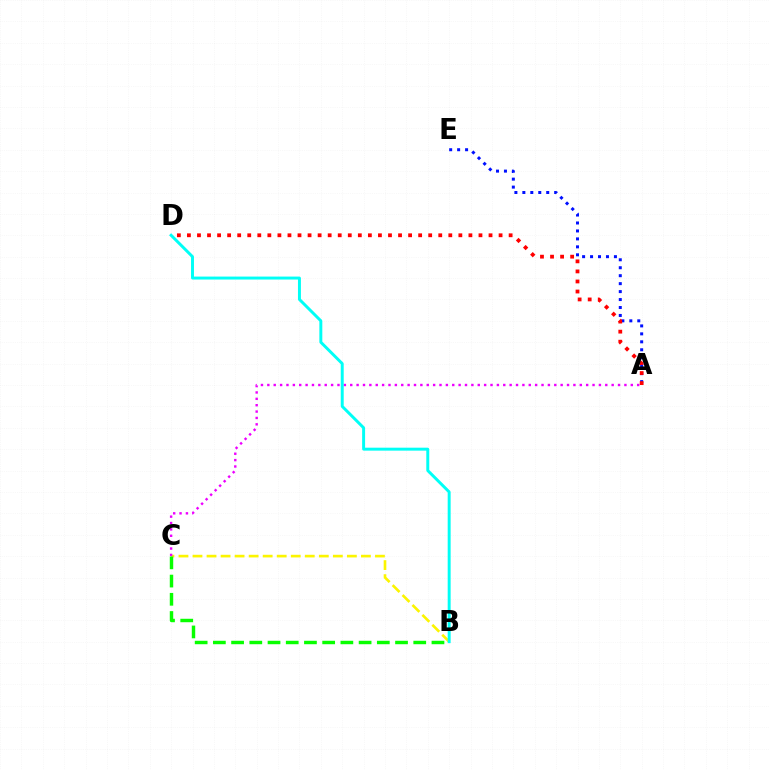{('B', 'C'): [{'color': '#fcf500', 'line_style': 'dashed', 'thickness': 1.91}, {'color': '#08ff00', 'line_style': 'dashed', 'thickness': 2.47}], ('A', 'E'): [{'color': '#0010ff', 'line_style': 'dotted', 'thickness': 2.16}], ('A', 'C'): [{'color': '#ee00ff', 'line_style': 'dotted', 'thickness': 1.73}], ('A', 'D'): [{'color': '#ff0000', 'line_style': 'dotted', 'thickness': 2.73}], ('B', 'D'): [{'color': '#00fff6', 'line_style': 'solid', 'thickness': 2.13}]}